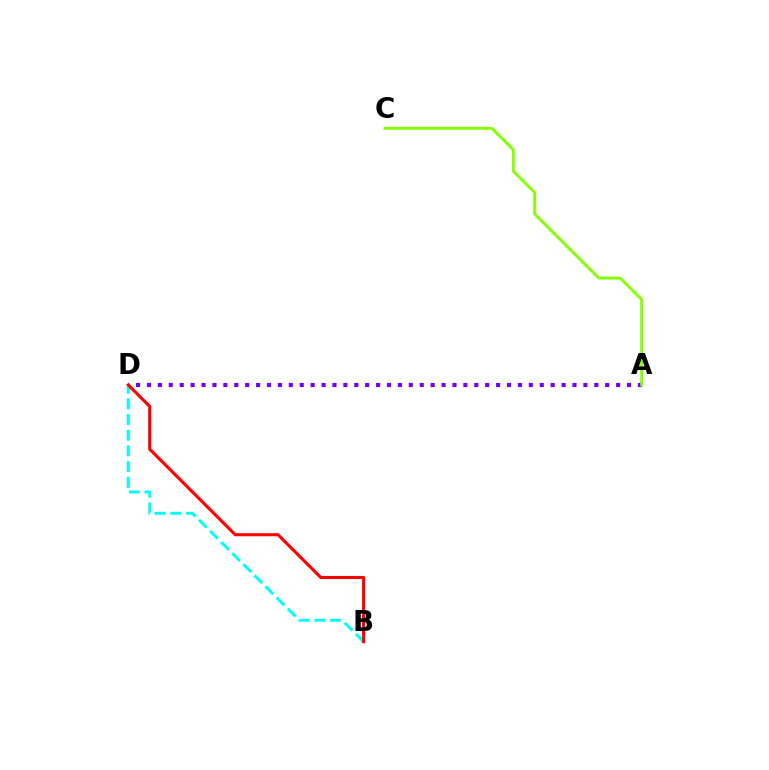{('B', 'D'): [{'color': '#00fff6', 'line_style': 'dashed', 'thickness': 2.13}, {'color': '#ff0000', 'line_style': 'solid', 'thickness': 2.23}], ('A', 'D'): [{'color': '#7200ff', 'line_style': 'dotted', 'thickness': 2.96}], ('A', 'C'): [{'color': '#84ff00', 'line_style': 'solid', 'thickness': 2.09}]}